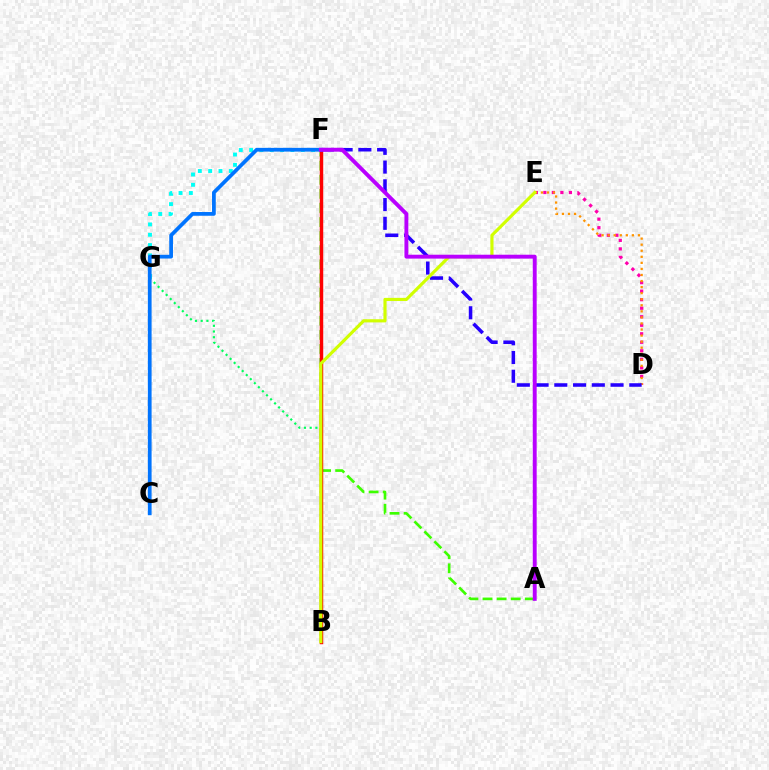{('B', 'G'): [{'color': '#00ff5c', 'line_style': 'dotted', 'thickness': 1.55}], ('D', 'E'): [{'color': '#ff00ac', 'line_style': 'dotted', 'thickness': 2.32}, {'color': '#ff9400', 'line_style': 'dotted', 'thickness': 1.65}], ('F', 'G'): [{'color': '#00fff6', 'line_style': 'dotted', 'thickness': 2.81}], ('A', 'F'): [{'color': '#3dff00', 'line_style': 'dashed', 'thickness': 1.92}, {'color': '#b900ff', 'line_style': 'solid', 'thickness': 2.81}], ('B', 'F'): [{'color': '#ff0000', 'line_style': 'solid', 'thickness': 2.48}], ('D', 'F'): [{'color': '#2500ff', 'line_style': 'dashed', 'thickness': 2.55}], ('B', 'E'): [{'color': '#d1ff00', 'line_style': 'solid', 'thickness': 2.27}], ('C', 'F'): [{'color': '#0074ff', 'line_style': 'solid', 'thickness': 2.69}]}